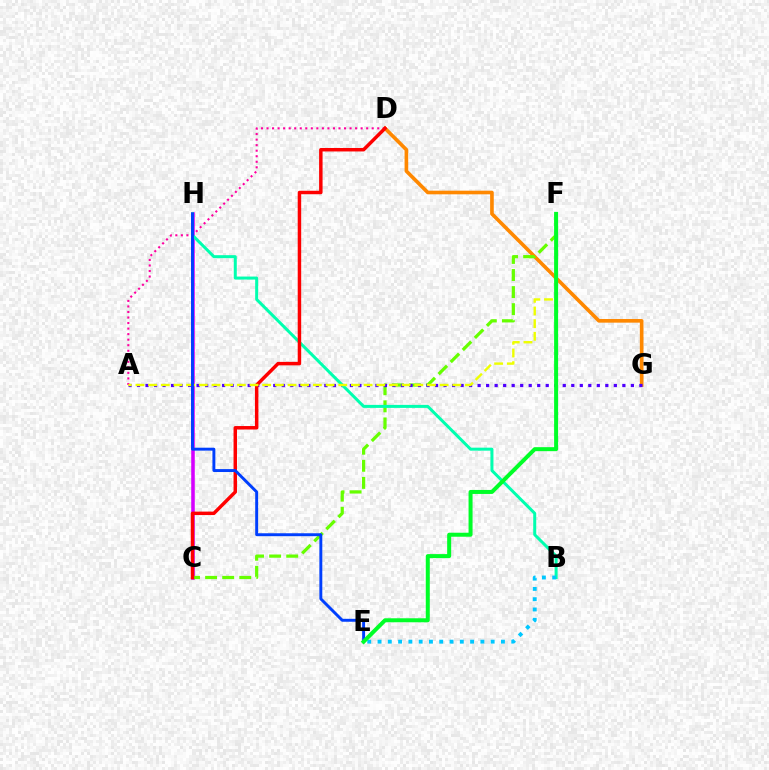{('C', 'H'): [{'color': '#d600ff', 'line_style': 'solid', 'thickness': 2.56}], ('D', 'G'): [{'color': '#ff8800', 'line_style': 'solid', 'thickness': 2.61}], ('C', 'F'): [{'color': '#66ff00', 'line_style': 'dashed', 'thickness': 2.32}], ('A', 'G'): [{'color': '#4f00ff', 'line_style': 'dotted', 'thickness': 2.31}], ('B', 'H'): [{'color': '#00ffaf', 'line_style': 'solid', 'thickness': 2.16}], ('B', 'E'): [{'color': '#00c7ff', 'line_style': 'dotted', 'thickness': 2.79}], ('A', 'D'): [{'color': '#ff00a0', 'line_style': 'dotted', 'thickness': 1.5}], ('C', 'D'): [{'color': '#ff0000', 'line_style': 'solid', 'thickness': 2.5}], ('A', 'F'): [{'color': '#eeff00', 'line_style': 'dashed', 'thickness': 1.72}], ('E', 'H'): [{'color': '#003fff', 'line_style': 'solid', 'thickness': 2.11}], ('E', 'F'): [{'color': '#00ff27', 'line_style': 'solid', 'thickness': 2.88}]}